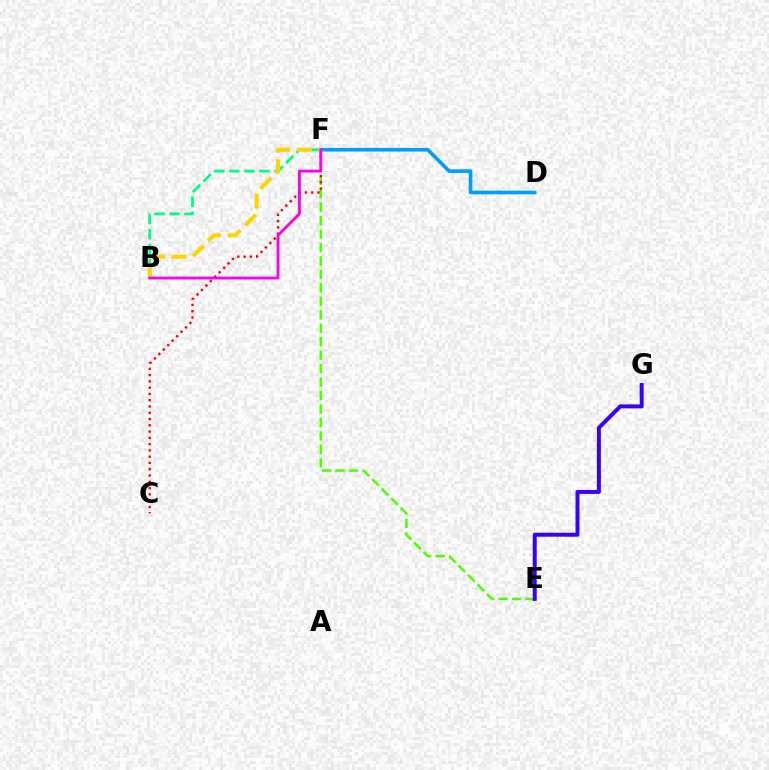{('D', 'F'): [{'color': '#009eff', 'line_style': 'solid', 'thickness': 2.62}], ('B', 'F'): [{'color': '#00ff86', 'line_style': 'dashed', 'thickness': 2.04}, {'color': '#ffd500', 'line_style': 'dashed', 'thickness': 2.94}, {'color': '#ff00ed', 'line_style': 'solid', 'thickness': 2.04}], ('E', 'F'): [{'color': '#4fff00', 'line_style': 'dashed', 'thickness': 1.83}], ('C', 'F'): [{'color': '#ff0000', 'line_style': 'dotted', 'thickness': 1.71}], ('E', 'G'): [{'color': '#3700ff', 'line_style': 'solid', 'thickness': 2.86}]}